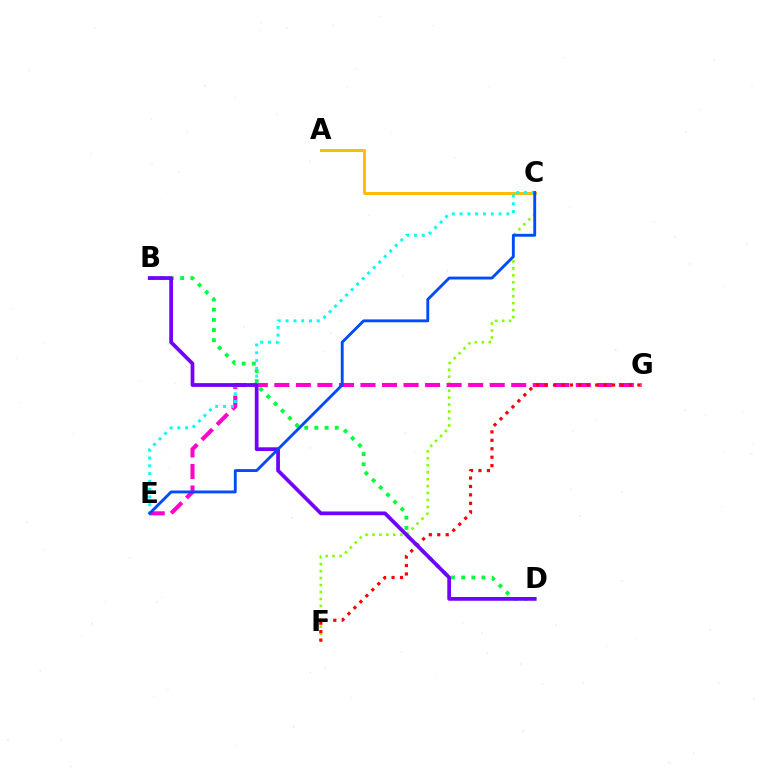{('C', 'F'): [{'color': '#84ff00', 'line_style': 'dotted', 'thickness': 1.89}], ('A', 'C'): [{'color': '#ffbd00', 'line_style': 'solid', 'thickness': 2.12}], ('B', 'D'): [{'color': '#00ff39', 'line_style': 'dotted', 'thickness': 2.76}, {'color': '#7200ff', 'line_style': 'solid', 'thickness': 2.69}], ('E', 'G'): [{'color': '#ff00cf', 'line_style': 'dashed', 'thickness': 2.93}], ('C', 'E'): [{'color': '#00fff6', 'line_style': 'dotted', 'thickness': 2.12}, {'color': '#004bff', 'line_style': 'solid', 'thickness': 2.07}], ('F', 'G'): [{'color': '#ff0000', 'line_style': 'dotted', 'thickness': 2.29}]}